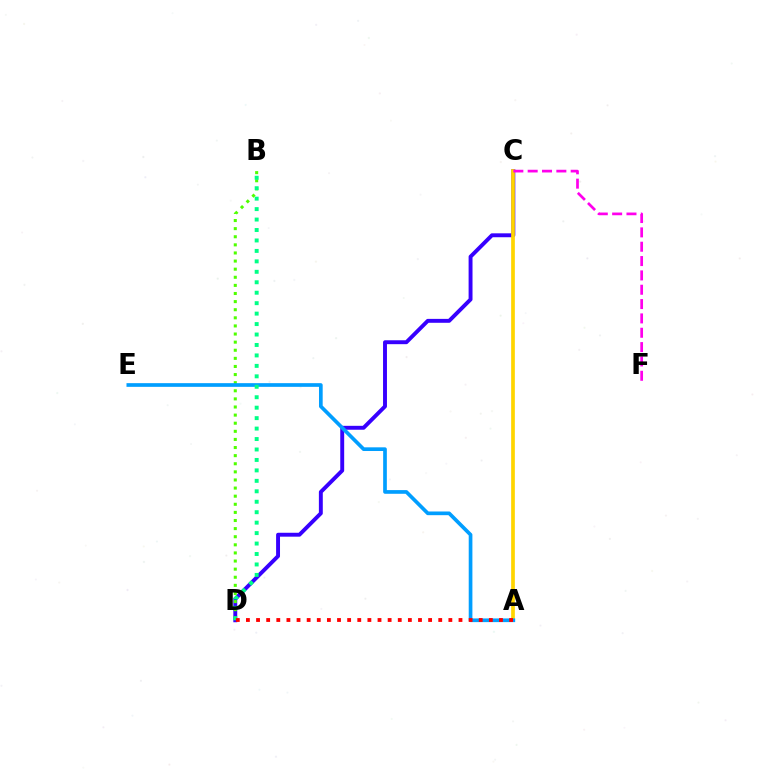{('C', 'D'): [{'color': '#3700ff', 'line_style': 'solid', 'thickness': 2.82}], ('B', 'D'): [{'color': '#4fff00', 'line_style': 'dotted', 'thickness': 2.2}, {'color': '#00ff86', 'line_style': 'dotted', 'thickness': 2.84}], ('A', 'C'): [{'color': '#ffd500', 'line_style': 'solid', 'thickness': 2.66}], ('C', 'F'): [{'color': '#ff00ed', 'line_style': 'dashed', 'thickness': 1.95}], ('A', 'E'): [{'color': '#009eff', 'line_style': 'solid', 'thickness': 2.65}], ('A', 'D'): [{'color': '#ff0000', 'line_style': 'dotted', 'thickness': 2.75}]}